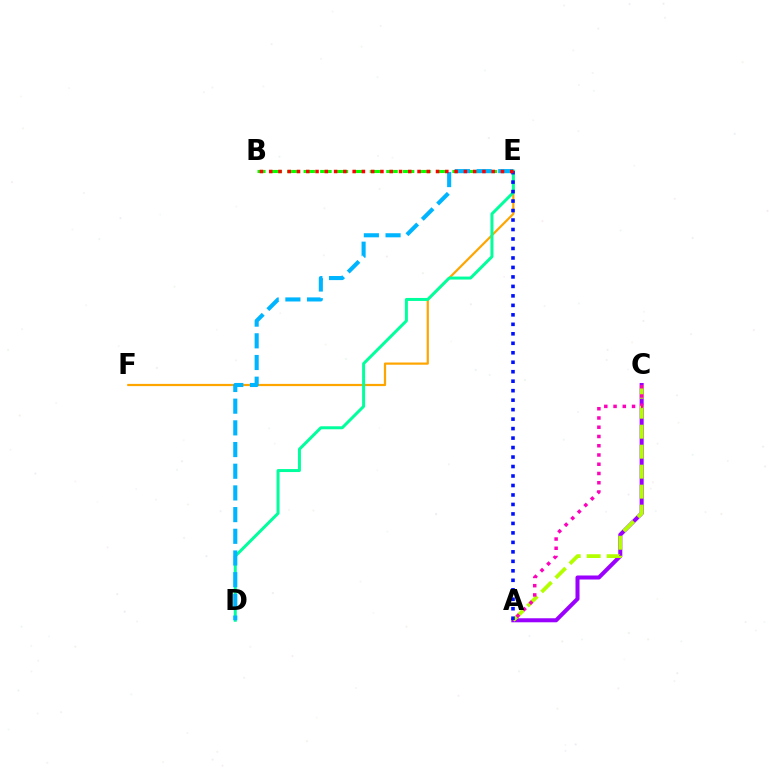{('E', 'F'): [{'color': '#ffa500', 'line_style': 'solid', 'thickness': 1.59}], ('A', 'C'): [{'color': '#9b00ff', 'line_style': 'solid', 'thickness': 2.9}, {'color': '#b3ff00', 'line_style': 'dashed', 'thickness': 2.72}, {'color': '#ff00bd', 'line_style': 'dotted', 'thickness': 2.51}], ('D', 'E'): [{'color': '#00ff9d', 'line_style': 'solid', 'thickness': 2.15}, {'color': '#00b5ff', 'line_style': 'dashed', 'thickness': 2.95}], ('B', 'E'): [{'color': '#08ff00', 'line_style': 'dashed', 'thickness': 2.25}, {'color': '#ff0000', 'line_style': 'dotted', 'thickness': 2.52}], ('A', 'E'): [{'color': '#0010ff', 'line_style': 'dotted', 'thickness': 2.58}]}